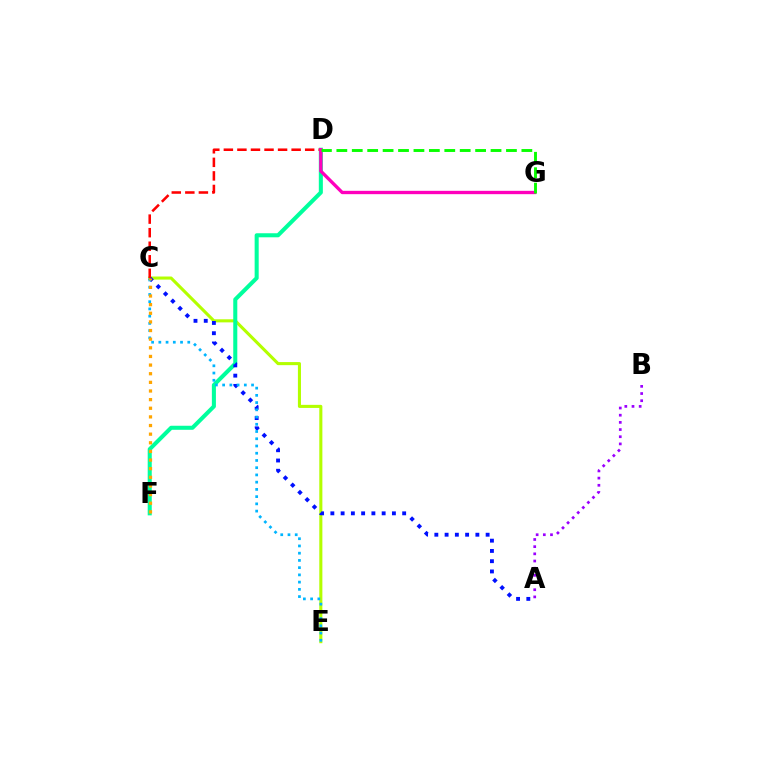{('C', 'E'): [{'color': '#b3ff00', 'line_style': 'solid', 'thickness': 2.22}, {'color': '#00b5ff', 'line_style': 'dotted', 'thickness': 1.97}], ('D', 'F'): [{'color': '#00ff9d', 'line_style': 'solid', 'thickness': 2.92}], ('A', 'C'): [{'color': '#0010ff', 'line_style': 'dotted', 'thickness': 2.79}], ('C', 'D'): [{'color': '#ff0000', 'line_style': 'dashed', 'thickness': 1.84}], ('D', 'G'): [{'color': '#ff00bd', 'line_style': 'solid', 'thickness': 2.4}, {'color': '#08ff00', 'line_style': 'dashed', 'thickness': 2.09}], ('A', 'B'): [{'color': '#9b00ff', 'line_style': 'dotted', 'thickness': 1.95}], ('C', 'F'): [{'color': '#ffa500', 'line_style': 'dotted', 'thickness': 2.35}]}